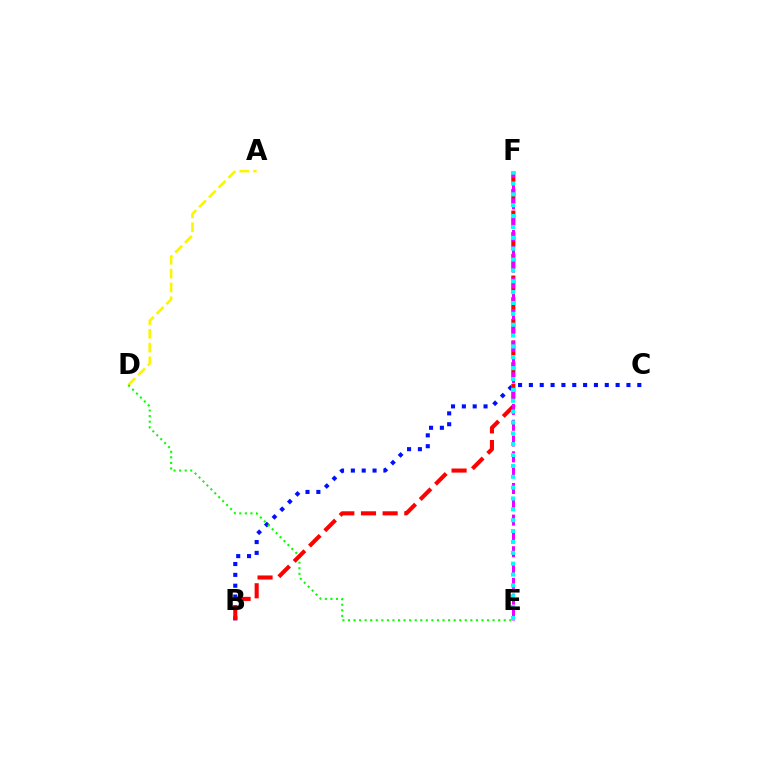{('B', 'C'): [{'color': '#0010ff', 'line_style': 'dotted', 'thickness': 2.95}], ('A', 'D'): [{'color': '#fcf500', 'line_style': 'dashed', 'thickness': 1.88}], ('D', 'E'): [{'color': '#08ff00', 'line_style': 'dotted', 'thickness': 1.51}], ('B', 'F'): [{'color': '#ff0000', 'line_style': 'dashed', 'thickness': 2.94}], ('E', 'F'): [{'color': '#ee00ff', 'line_style': 'dashed', 'thickness': 2.15}, {'color': '#00fff6', 'line_style': 'dotted', 'thickness': 2.95}]}